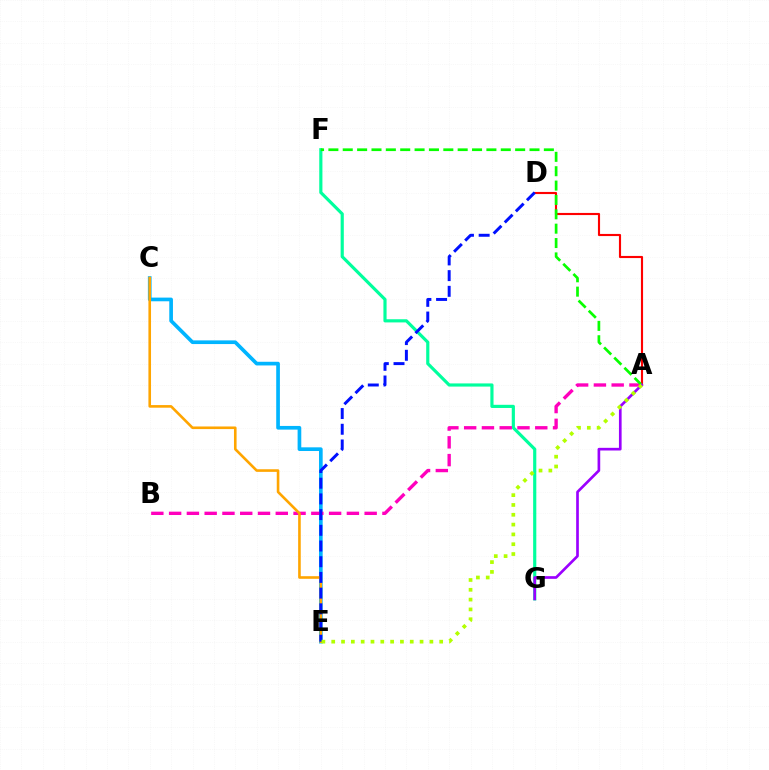{('A', 'D'): [{'color': '#ff0000', 'line_style': 'solid', 'thickness': 1.53}], ('F', 'G'): [{'color': '#00ff9d', 'line_style': 'solid', 'thickness': 2.28}], ('C', 'E'): [{'color': '#00b5ff', 'line_style': 'solid', 'thickness': 2.65}, {'color': '#ffa500', 'line_style': 'solid', 'thickness': 1.88}], ('A', 'B'): [{'color': '#ff00bd', 'line_style': 'dashed', 'thickness': 2.41}], ('D', 'E'): [{'color': '#0010ff', 'line_style': 'dashed', 'thickness': 2.13}], ('A', 'F'): [{'color': '#08ff00', 'line_style': 'dashed', 'thickness': 1.95}], ('A', 'G'): [{'color': '#9b00ff', 'line_style': 'solid', 'thickness': 1.92}], ('A', 'E'): [{'color': '#b3ff00', 'line_style': 'dotted', 'thickness': 2.67}]}